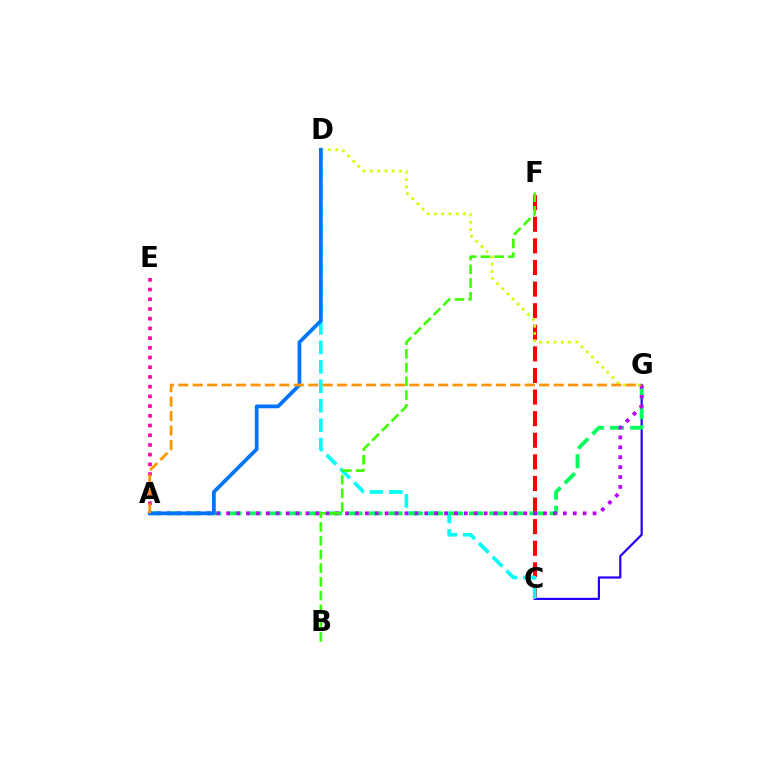{('C', 'F'): [{'color': '#ff0000', 'line_style': 'dashed', 'thickness': 2.93}], ('C', 'G'): [{'color': '#2500ff', 'line_style': 'solid', 'thickness': 1.59}], ('D', 'G'): [{'color': '#d1ff00', 'line_style': 'dotted', 'thickness': 1.97}], ('C', 'D'): [{'color': '#00fff6', 'line_style': 'dashed', 'thickness': 2.64}], ('A', 'G'): [{'color': '#00ff5c', 'line_style': 'dashed', 'thickness': 2.74}, {'color': '#b900ff', 'line_style': 'dotted', 'thickness': 2.69}, {'color': '#ff9400', 'line_style': 'dashed', 'thickness': 1.96}], ('B', 'F'): [{'color': '#3dff00', 'line_style': 'dashed', 'thickness': 1.87}], ('A', 'E'): [{'color': '#ff00ac', 'line_style': 'dotted', 'thickness': 2.64}], ('A', 'D'): [{'color': '#0074ff', 'line_style': 'solid', 'thickness': 2.7}]}